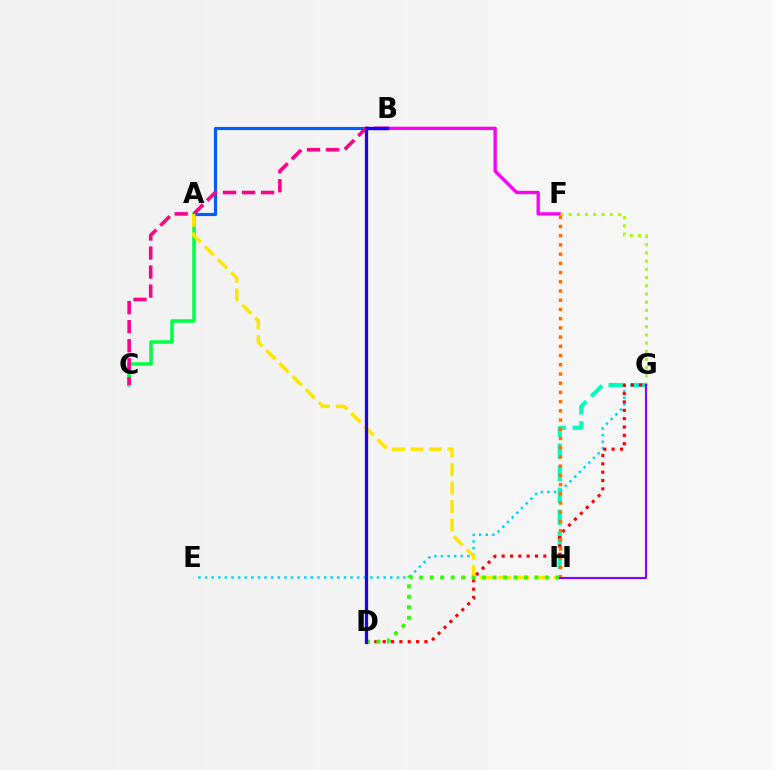{('B', 'F'): [{'color': '#fa00f9', 'line_style': 'solid', 'thickness': 2.39}], ('F', 'G'): [{'color': '#a2ff00', 'line_style': 'dotted', 'thickness': 2.23}], ('G', 'H'): [{'color': '#00ffbb', 'line_style': 'dashed', 'thickness': 2.99}, {'color': '#8a00ff', 'line_style': 'solid', 'thickness': 1.53}], ('E', 'G'): [{'color': '#00d3ff', 'line_style': 'dotted', 'thickness': 1.8}], ('D', 'G'): [{'color': '#ff0000', 'line_style': 'dotted', 'thickness': 2.27}], ('A', 'C'): [{'color': '#00ff45', 'line_style': 'solid', 'thickness': 2.54}], ('A', 'B'): [{'color': '#005dff', 'line_style': 'solid', 'thickness': 2.26}], ('B', 'C'): [{'color': '#ff0088', 'line_style': 'dashed', 'thickness': 2.59}], ('A', 'H'): [{'color': '#ffe600', 'line_style': 'dashed', 'thickness': 2.51}], ('F', 'H'): [{'color': '#ff7000', 'line_style': 'dotted', 'thickness': 2.5}], ('D', 'H'): [{'color': '#31ff00', 'line_style': 'dotted', 'thickness': 2.85}], ('B', 'D'): [{'color': '#1900ff', 'line_style': 'solid', 'thickness': 2.35}]}